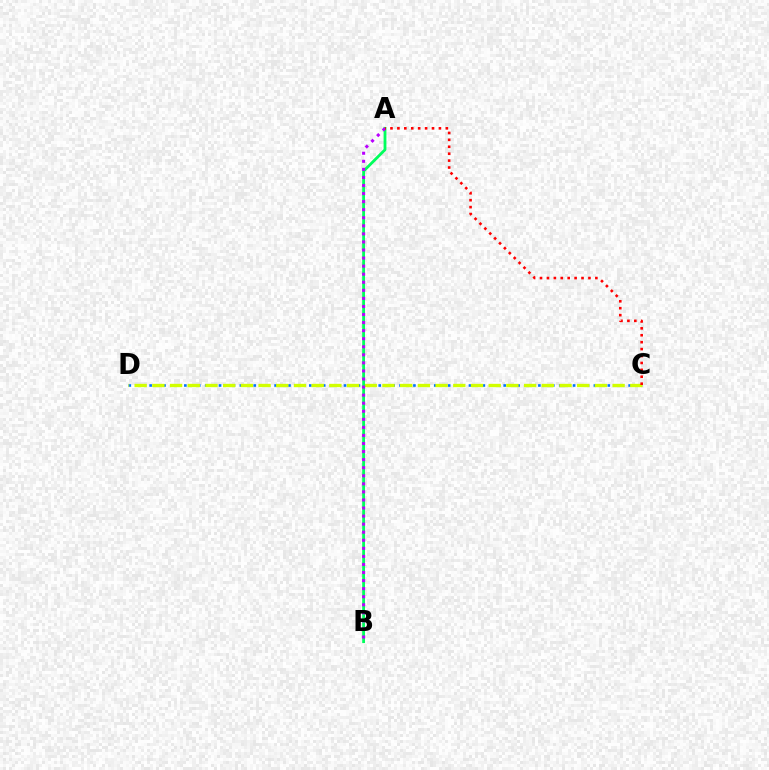{('C', 'D'): [{'color': '#0074ff', 'line_style': 'dotted', 'thickness': 1.89}, {'color': '#d1ff00', 'line_style': 'dashed', 'thickness': 2.4}], ('A', 'B'): [{'color': '#00ff5c', 'line_style': 'solid', 'thickness': 2.02}, {'color': '#b900ff', 'line_style': 'dotted', 'thickness': 2.19}], ('A', 'C'): [{'color': '#ff0000', 'line_style': 'dotted', 'thickness': 1.88}]}